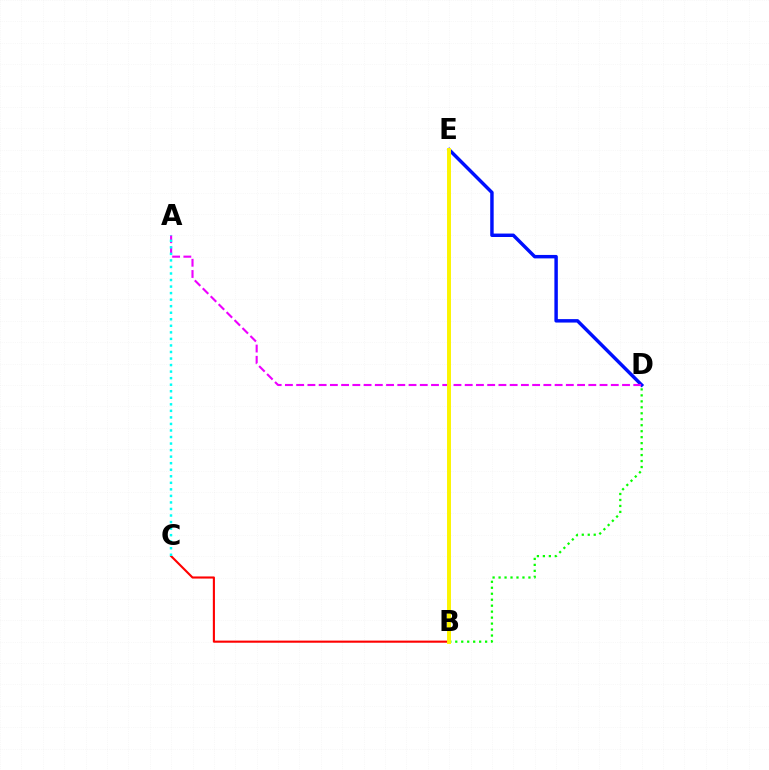{('B', 'C'): [{'color': '#ff0000', 'line_style': 'solid', 'thickness': 1.52}], ('D', 'E'): [{'color': '#0010ff', 'line_style': 'solid', 'thickness': 2.48}], ('A', 'D'): [{'color': '#ee00ff', 'line_style': 'dashed', 'thickness': 1.53}], ('B', 'D'): [{'color': '#08ff00', 'line_style': 'dotted', 'thickness': 1.62}], ('A', 'C'): [{'color': '#00fff6', 'line_style': 'dotted', 'thickness': 1.78}], ('B', 'E'): [{'color': '#fcf500', 'line_style': 'solid', 'thickness': 2.83}]}